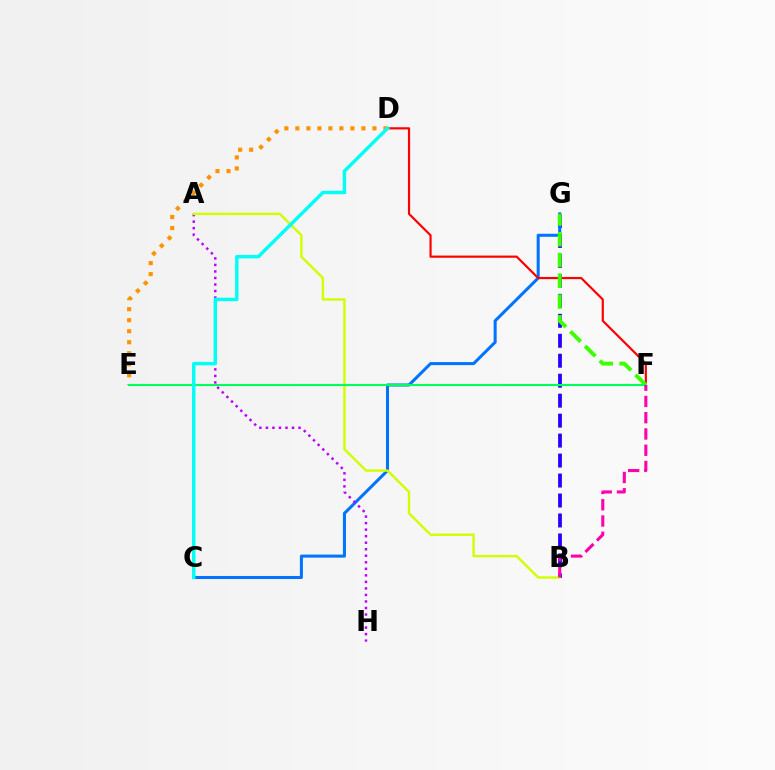{('D', 'E'): [{'color': '#ff9400', 'line_style': 'dotted', 'thickness': 2.99}], ('B', 'G'): [{'color': '#2500ff', 'line_style': 'dashed', 'thickness': 2.71}], ('C', 'G'): [{'color': '#0074ff', 'line_style': 'solid', 'thickness': 2.19}], ('D', 'F'): [{'color': '#ff0000', 'line_style': 'solid', 'thickness': 1.57}], ('F', 'G'): [{'color': '#3dff00', 'line_style': 'dashed', 'thickness': 2.82}], ('A', 'H'): [{'color': '#b900ff', 'line_style': 'dotted', 'thickness': 1.77}], ('A', 'B'): [{'color': '#d1ff00', 'line_style': 'solid', 'thickness': 1.74}], ('E', 'F'): [{'color': '#00ff5c', 'line_style': 'solid', 'thickness': 1.51}], ('C', 'D'): [{'color': '#00fff6', 'line_style': 'solid', 'thickness': 2.48}], ('B', 'F'): [{'color': '#ff00ac', 'line_style': 'dashed', 'thickness': 2.21}]}